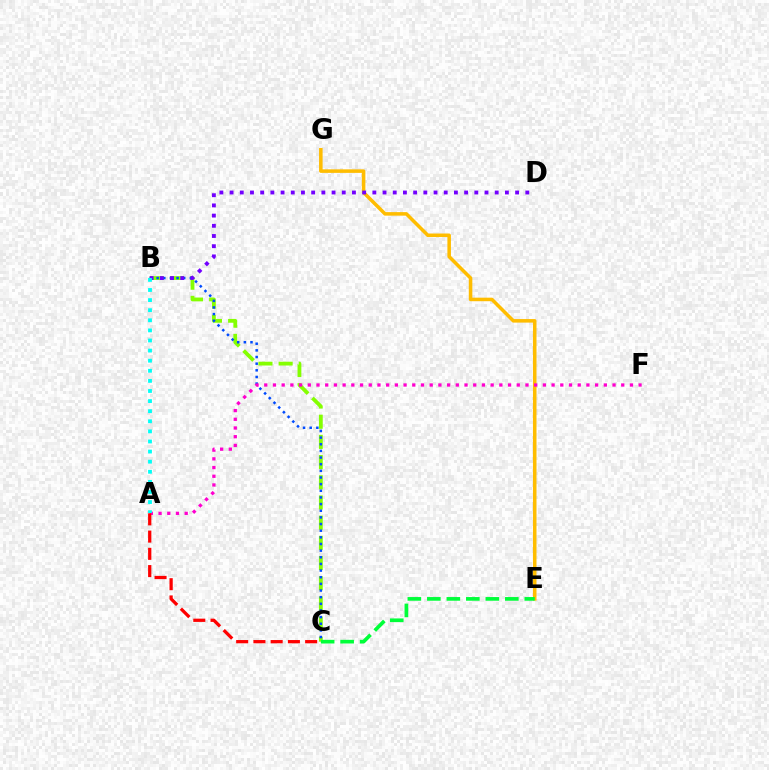{('B', 'C'): [{'color': '#84ff00', 'line_style': 'dashed', 'thickness': 2.74}, {'color': '#004bff', 'line_style': 'dotted', 'thickness': 1.81}], ('E', 'G'): [{'color': '#ffbd00', 'line_style': 'solid', 'thickness': 2.55}], ('B', 'D'): [{'color': '#7200ff', 'line_style': 'dotted', 'thickness': 2.77}], ('A', 'F'): [{'color': '#ff00cf', 'line_style': 'dotted', 'thickness': 2.37}], ('A', 'C'): [{'color': '#ff0000', 'line_style': 'dashed', 'thickness': 2.34}], ('A', 'B'): [{'color': '#00fff6', 'line_style': 'dotted', 'thickness': 2.74}], ('C', 'E'): [{'color': '#00ff39', 'line_style': 'dashed', 'thickness': 2.65}]}